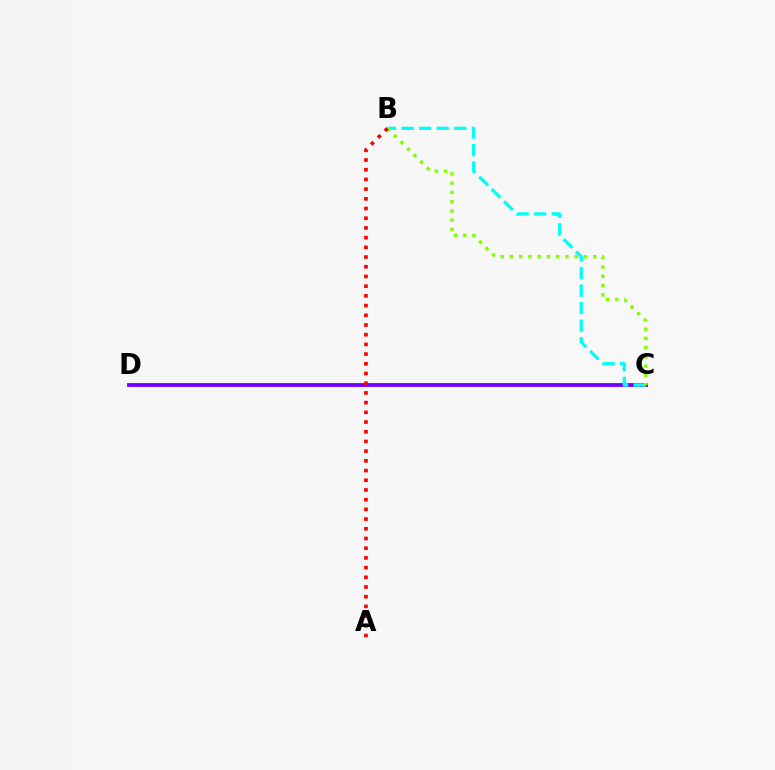{('C', 'D'): [{'color': '#7200ff', 'line_style': 'solid', 'thickness': 2.74}], ('B', 'C'): [{'color': '#00fff6', 'line_style': 'dashed', 'thickness': 2.38}, {'color': '#84ff00', 'line_style': 'dotted', 'thickness': 2.51}], ('A', 'B'): [{'color': '#ff0000', 'line_style': 'dotted', 'thickness': 2.64}]}